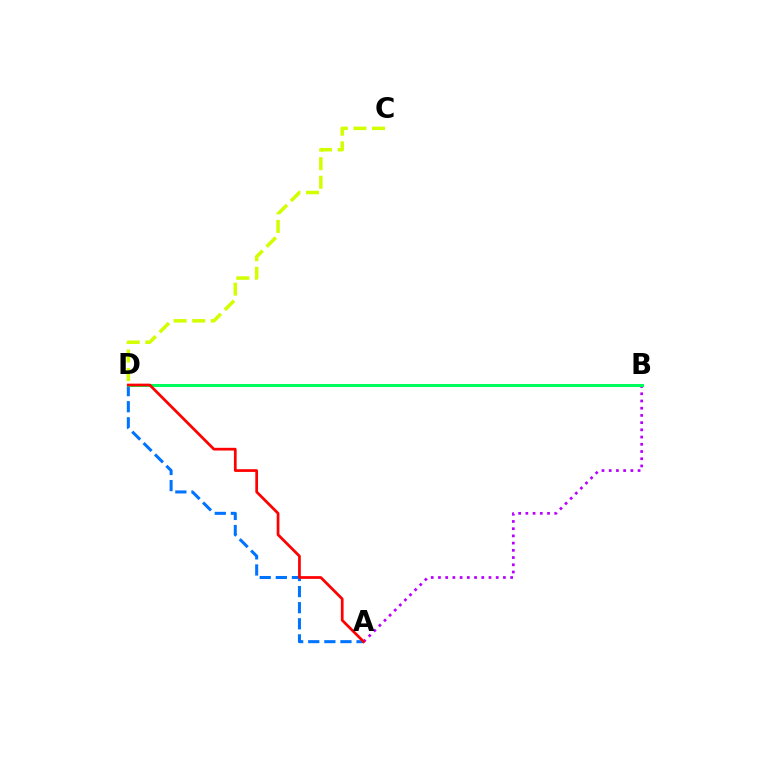{('C', 'D'): [{'color': '#d1ff00', 'line_style': 'dashed', 'thickness': 2.53}], ('A', 'D'): [{'color': '#0074ff', 'line_style': 'dashed', 'thickness': 2.19}, {'color': '#ff0000', 'line_style': 'solid', 'thickness': 1.96}], ('A', 'B'): [{'color': '#b900ff', 'line_style': 'dotted', 'thickness': 1.96}], ('B', 'D'): [{'color': '#00ff5c', 'line_style': 'solid', 'thickness': 2.16}]}